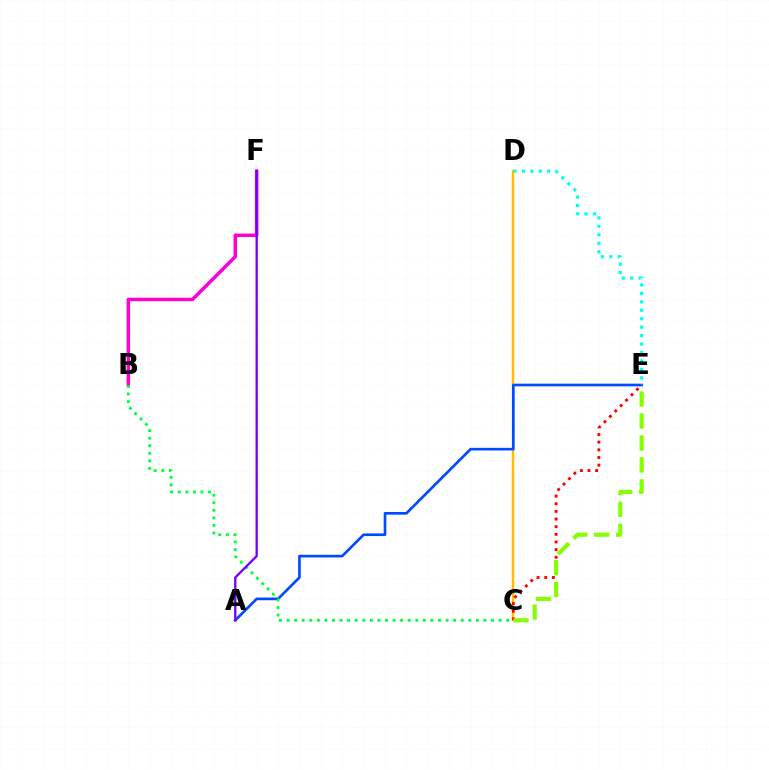{('B', 'F'): [{'color': '#ff00cf', 'line_style': 'solid', 'thickness': 2.51}], ('C', 'D'): [{'color': '#ffbd00', 'line_style': 'solid', 'thickness': 1.77}], ('A', 'E'): [{'color': '#004bff', 'line_style': 'solid', 'thickness': 1.92}], ('C', 'E'): [{'color': '#ff0000', 'line_style': 'dotted', 'thickness': 2.08}, {'color': '#84ff00', 'line_style': 'dashed', 'thickness': 2.98}], ('D', 'E'): [{'color': '#00fff6', 'line_style': 'dotted', 'thickness': 2.29}], ('B', 'C'): [{'color': '#00ff39', 'line_style': 'dotted', 'thickness': 2.06}], ('A', 'F'): [{'color': '#7200ff', 'line_style': 'solid', 'thickness': 1.66}]}